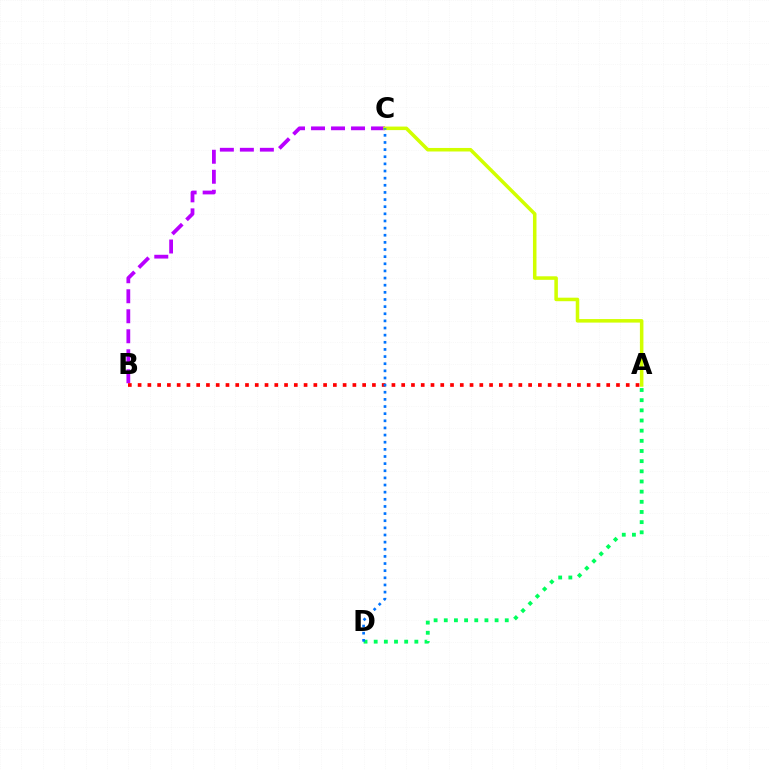{('A', 'D'): [{'color': '#00ff5c', 'line_style': 'dotted', 'thickness': 2.76}], ('B', 'C'): [{'color': '#b900ff', 'line_style': 'dashed', 'thickness': 2.72}], ('A', 'C'): [{'color': '#d1ff00', 'line_style': 'solid', 'thickness': 2.54}], ('A', 'B'): [{'color': '#ff0000', 'line_style': 'dotted', 'thickness': 2.65}], ('C', 'D'): [{'color': '#0074ff', 'line_style': 'dotted', 'thickness': 1.94}]}